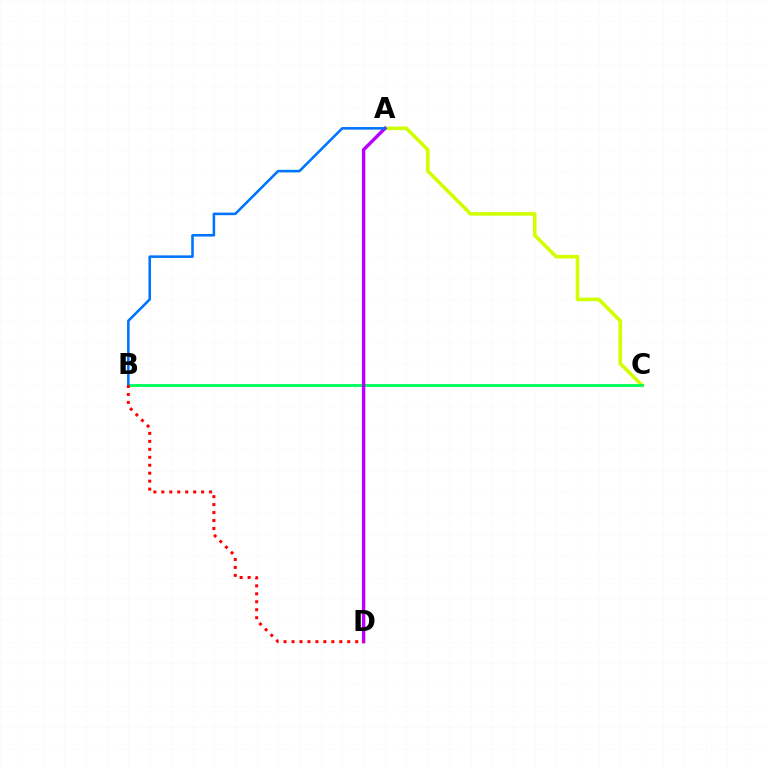{('A', 'C'): [{'color': '#d1ff00', 'line_style': 'solid', 'thickness': 2.6}], ('B', 'C'): [{'color': '#00ff5c', 'line_style': 'solid', 'thickness': 2.05}], ('A', 'D'): [{'color': '#b900ff', 'line_style': 'solid', 'thickness': 2.44}], ('A', 'B'): [{'color': '#0074ff', 'line_style': 'solid', 'thickness': 1.85}], ('B', 'D'): [{'color': '#ff0000', 'line_style': 'dotted', 'thickness': 2.16}]}